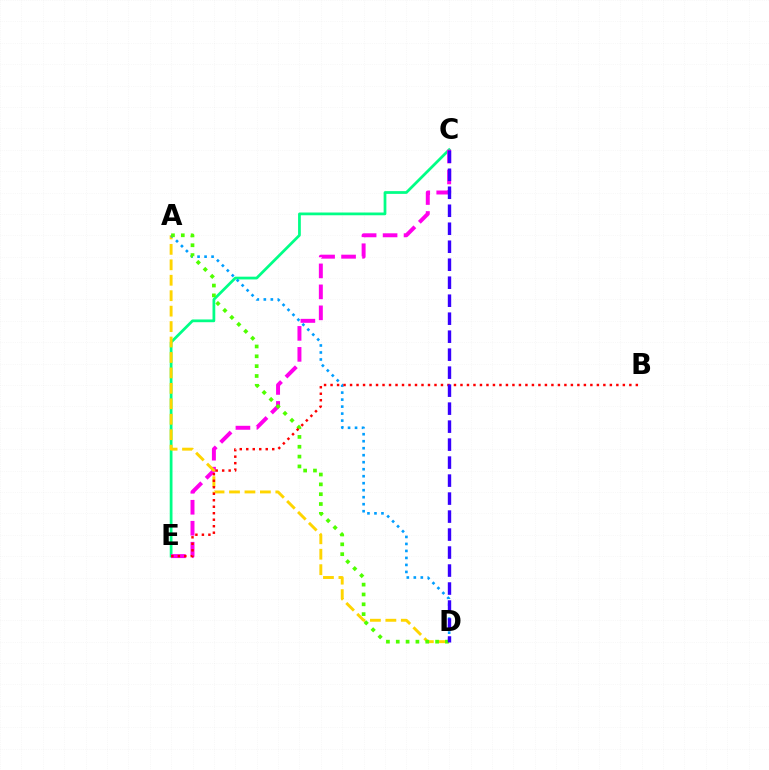{('C', 'E'): [{'color': '#00ff86', 'line_style': 'solid', 'thickness': 1.98}, {'color': '#ff00ed', 'line_style': 'dashed', 'thickness': 2.85}], ('A', 'D'): [{'color': '#ffd500', 'line_style': 'dashed', 'thickness': 2.1}, {'color': '#009eff', 'line_style': 'dotted', 'thickness': 1.9}, {'color': '#4fff00', 'line_style': 'dotted', 'thickness': 2.67}], ('B', 'E'): [{'color': '#ff0000', 'line_style': 'dotted', 'thickness': 1.76}], ('C', 'D'): [{'color': '#3700ff', 'line_style': 'dashed', 'thickness': 2.44}]}